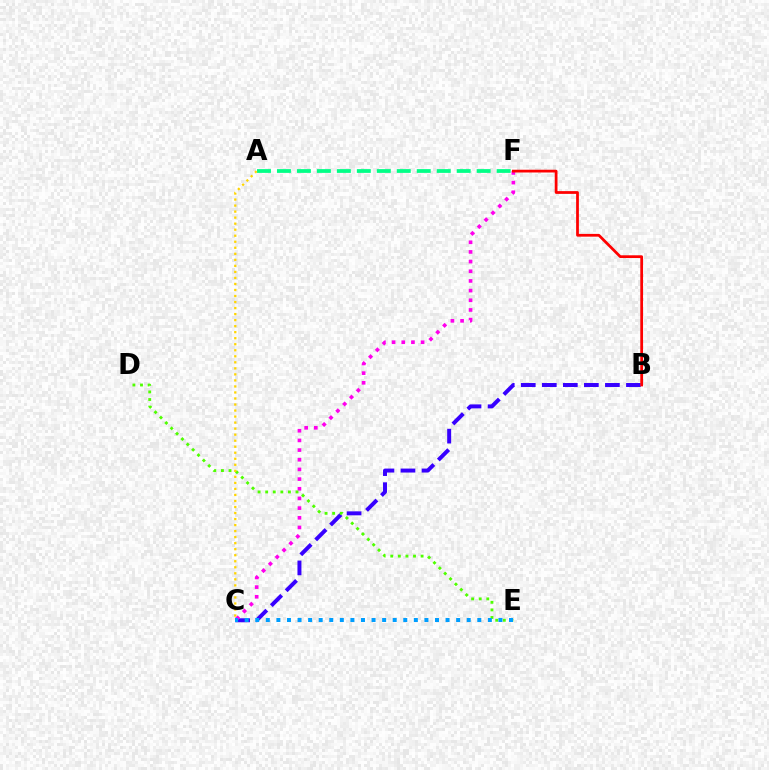{('A', 'F'): [{'color': '#00ff86', 'line_style': 'dashed', 'thickness': 2.71}], ('B', 'C'): [{'color': '#3700ff', 'line_style': 'dashed', 'thickness': 2.86}], ('C', 'F'): [{'color': '#ff00ed', 'line_style': 'dotted', 'thickness': 2.63}], ('B', 'F'): [{'color': '#ff0000', 'line_style': 'solid', 'thickness': 1.98}], ('D', 'E'): [{'color': '#4fff00', 'line_style': 'dotted', 'thickness': 2.06}], ('C', 'E'): [{'color': '#009eff', 'line_style': 'dotted', 'thickness': 2.87}], ('A', 'C'): [{'color': '#ffd500', 'line_style': 'dotted', 'thickness': 1.64}]}